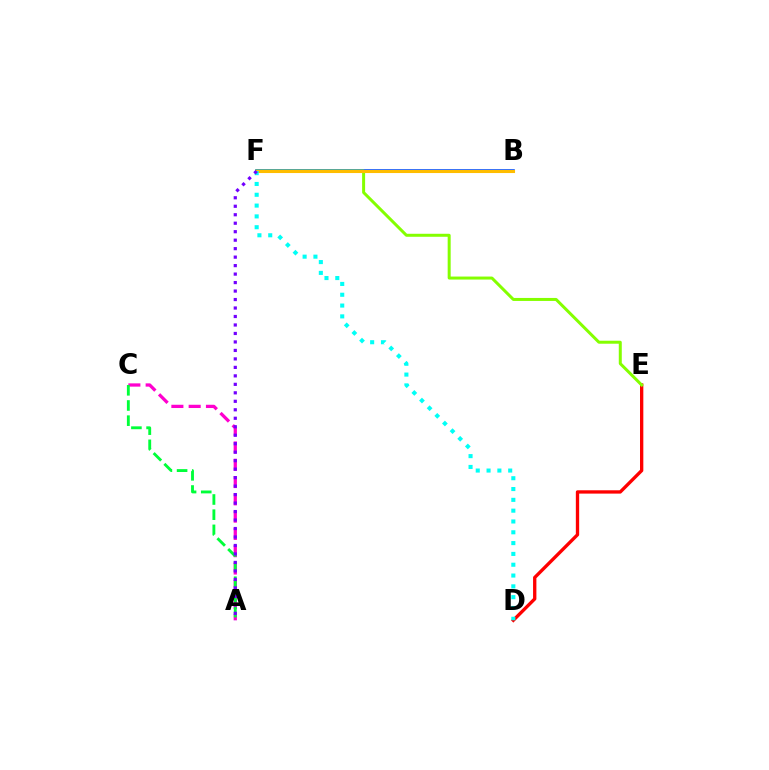{('B', 'F'): [{'color': '#004bff', 'line_style': 'solid', 'thickness': 2.58}, {'color': '#ffbd00', 'line_style': 'solid', 'thickness': 2.22}], ('D', 'E'): [{'color': '#ff0000', 'line_style': 'solid', 'thickness': 2.39}], ('E', 'F'): [{'color': '#84ff00', 'line_style': 'solid', 'thickness': 2.16}], ('A', 'C'): [{'color': '#ff00cf', 'line_style': 'dashed', 'thickness': 2.35}, {'color': '#00ff39', 'line_style': 'dashed', 'thickness': 2.06}], ('D', 'F'): [{'color': '#00fff6', 'line_style': 'dotted', 'thickness': 2.94}], ('A', 'F'): [{'color': '#7200ff', 'line_style': 'dotted', 'thickness': 2.3}]}